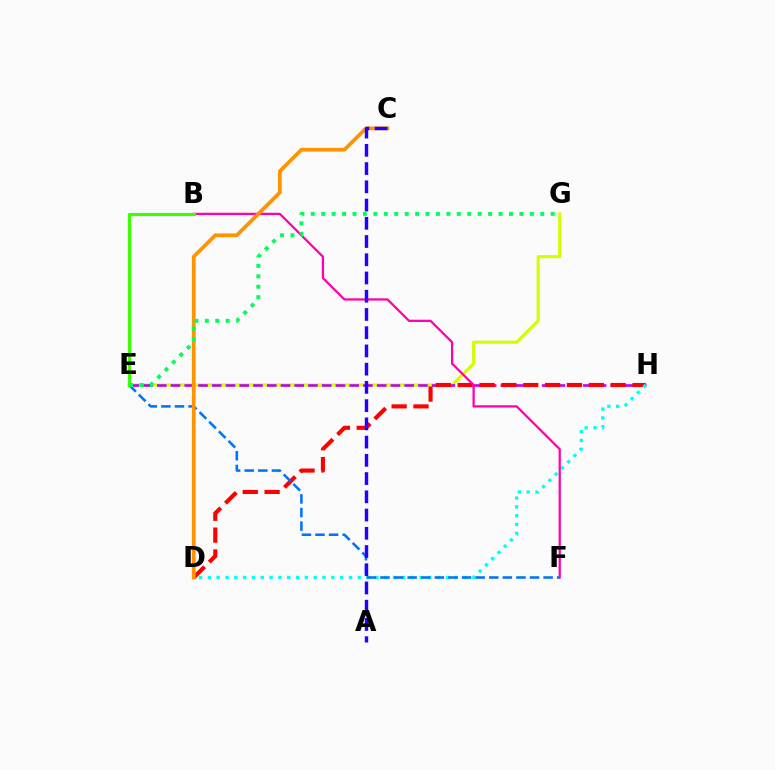{('E', 'G'): [{'color': '#d1ff00', 'line_style': 'solid', 'thickness': 2.24}, {'color': '#00ff5c', 'line_style': 'dotted', 'thickness': 2.83}], ('E', 'H'): [{'color': '#b900ff', 'line_style': 'dashed', 'thickness': 1.87}], ('D', 'H'): [{'color': '#ff0000', 'line_style': 'dashed', 'thickness': 2.97}, {'color': '#00fff6', 'line_style': 'dotted', 'thickness': 2.4}], ('B', 'F'): [{'color': '#ff00ac', 'line_style': 'solid', 'thickness': 1.62}], ('E', 'F'): [{'color': '#0074ff', 'line_style': 'dashed', 'thickness': 1.85}], ('C', 'D'): [{'color': '#ff9400', 'line_style': 'solid', 'thickness': 2.69}], ('A', 'C'): [{'color': '#2500ff', 'line_style': 'dashed', 'thickness': 2.48}], ('B', 'E'): [{'color': '#3dff00', 'line_style': 'solid', 'thickness': 2.29}]}